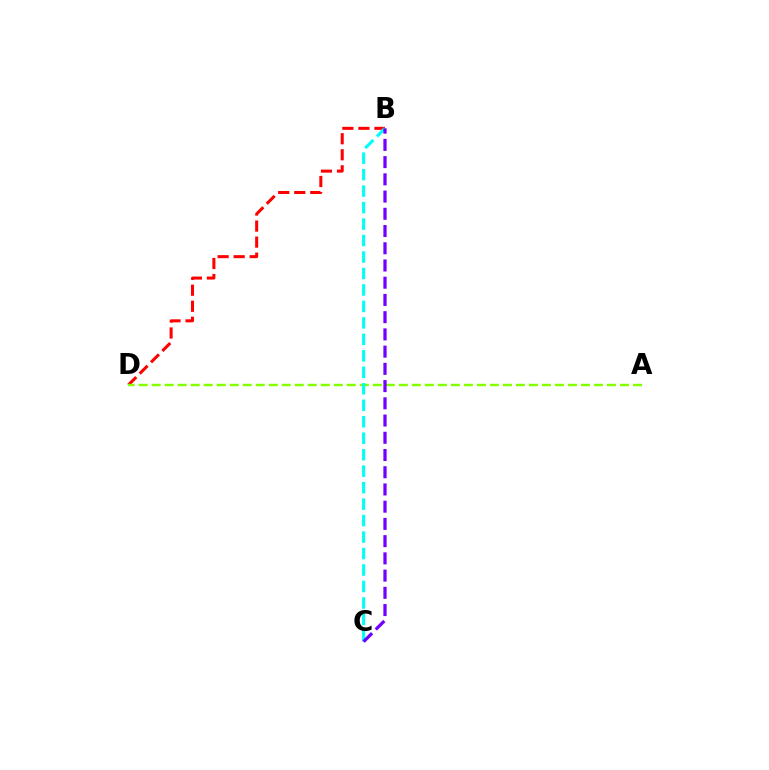{('B', 'D'): [{'color': '#ff0000', 'line_style': 'dashed', 'thickness': 2.18}], ('A', 'D'): [{'color': '#84ff00', 'line_style': 'dashed', 'thickness': 1.77}], ('B', 'C'): [{'color': '#00fff6', 'line_style': 'dashed', 'thickness': 2.24}, {'color': '#7200ff', 'line_style': 'dashed', 'thickness': 2.34}]}